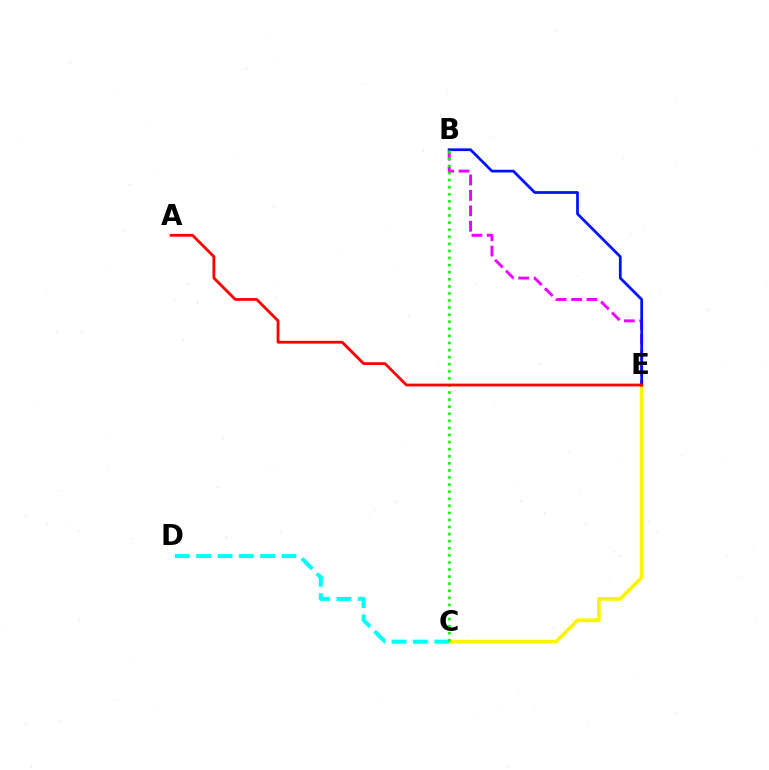{('C', 'E'): [{'color': '#fcf500', 'line_style': 'solid', 'thickness': 2.69}], ('B', 'E'): [{'color': '#ee00ff', 'line_style': 'dashed', 'thickness': 2.09}, {'color': '#0010ff', 'line_style': 'solid', 'thickness': 1.98}], ('C', 'D'): [{'color': '#00fff6', 'line_style': 'dashed', 'thickness': 2.9}], ('B', 'C'): [{'color': '#08ff00', 'line_style': 'dotted', 'thickness': 1.92}], ('A', 'E'): [{'color': '#ff0000', 'line_style': 'solid', 'thickness': 2.02}]}